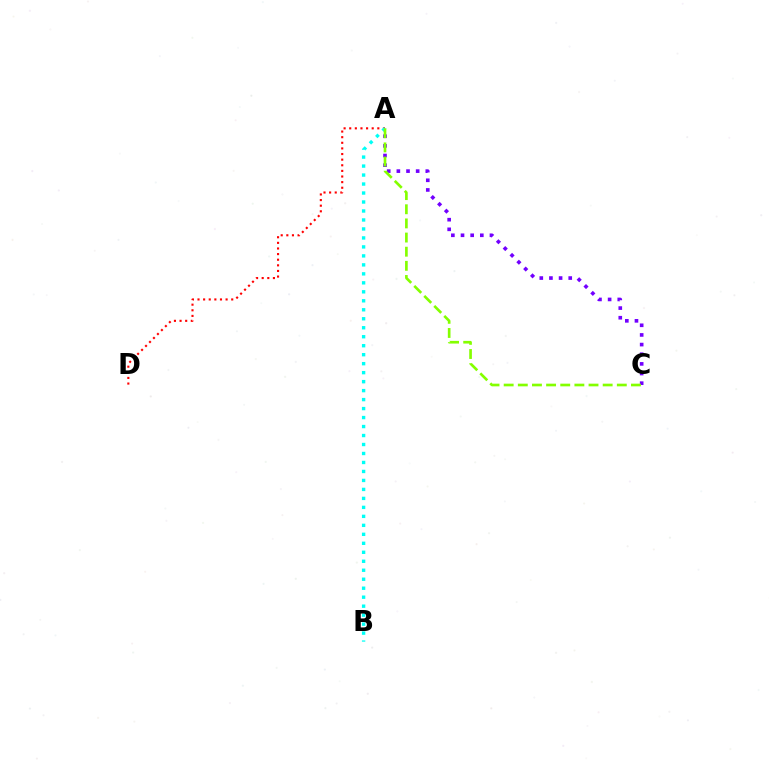{('A', 'D'): [{'color': '#ff0000', 'line_style': 'dotted', 'thickness': 1.53}], ('A', 'C'): [{'color': '#7200ff', 'line_style': 'dotted', 'thickness': 2.62}, {'color': '#84ff00', 'line_style': 'dashed', 'thickness': 1.92}], ('A', 'B'): [{'color': '#00fff6', 'line_style': 'dotted', 'thickness': 2.44}]}